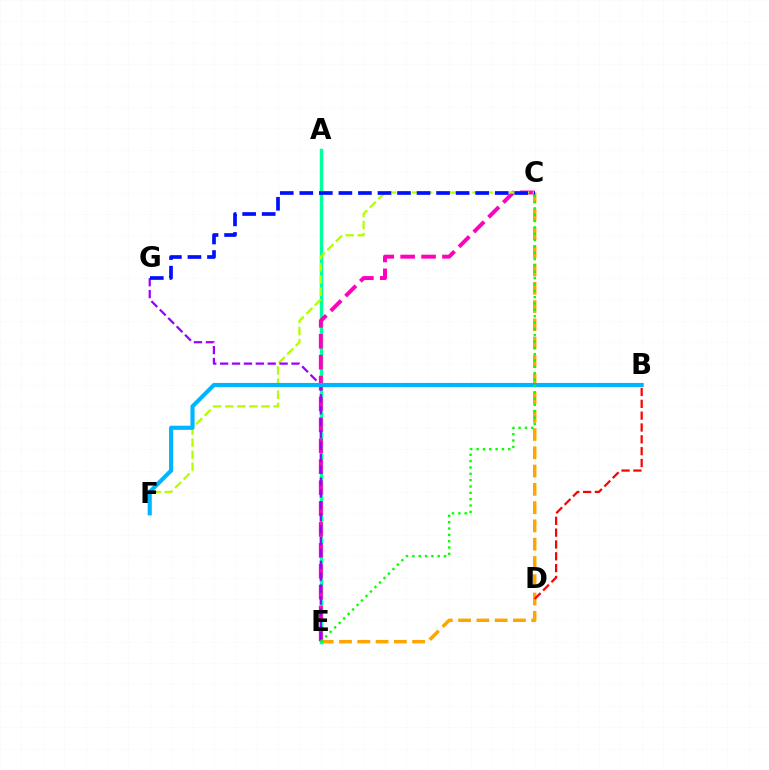{('C', 'E'): [{'color': '#ffa500', 'line_style': 'dashed', 'thickness': 2.48}, {'color': '#ff00bd', 'line_style': 'dashed', 'thickness': 2.84}, {'color': '#08ff00', 'line_style': 'dotted', 'thickness': 1.72}], ('B', 'D'): [{'color': '#ff0000', 'line_style': 'dashed', 'thickness': 1.61}], ('A', 'E'): [{'color': '#00ff9d', 'line_style': 'solid', 'thickness': 2.47}], ('C', 'F'): [{'color': '#b3ff00', 'line_style': 'dashed', 'thickness': 1.64}], ('E', 'G'): [{'color': '#9b00ff', 'line_style': 'dashed', 'thickness': 1.62}], ('B', 'F'): [{'color': '#00b5ff', 'line_style': 'solid', 'thickness': 2.97}], ('C', 'G'): [{'color': '#0010ff', 'line_style': 'dashed', 'thickness': 2.65}]}